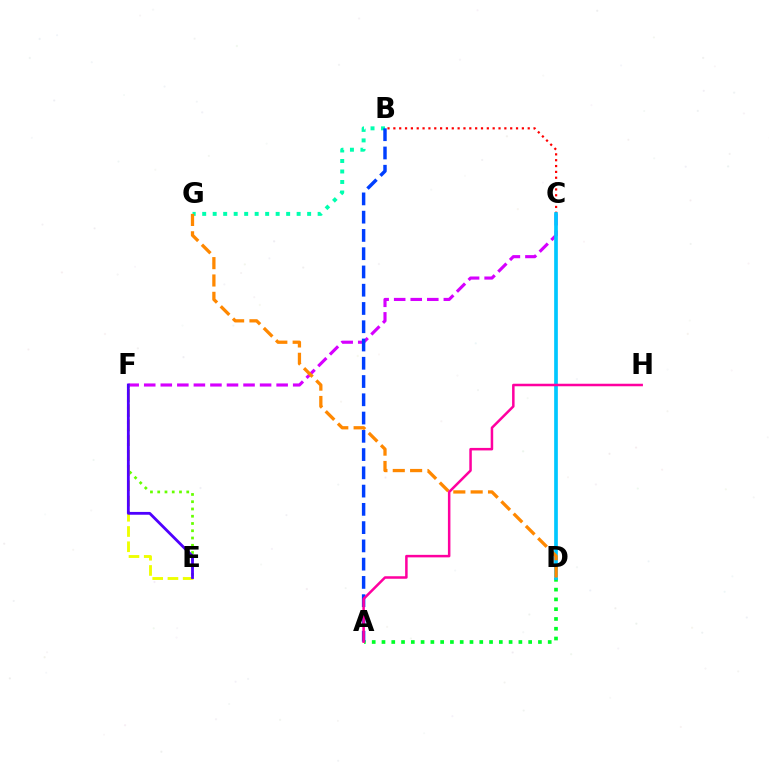{('A', 'D'): [{'color': '#00ff27', 'line_style': 'dotted', 'thickness': 2.66}], ('C', 'F'): [{'color': '#d600ff', 'line_style': 'dashed', 'thickness': 2.25}], ('B', 'C'): [{'color': '#ff0000', 'line_style': 'dotted', 'thickness': 1.59}], ('E', 'F'): [{'color': '#66ff00', 'line_style': 'dotted', 'thickness': 1.97}, {'color': '#eeff00', 'line_style': 'dashed', 'thickness': 2.07}, {'color': '#4f00ff', 'line_style': 'solid', 'thickness': 2.02}], ('B', 'G'): [{'color': '#00ffaf', 'line_style': 'dotted', 'thickness': 2.85}], ('C', 'D'): [{'color': '#00c7ff', 'line_style': 'solid', 'thickness': 2.65}], ('A', 'B'): [{'color': '#003fff', 'line_style': 'dashed', 'thickness': 2.48}], ('D', 'G'): [{'color': '#ff8800', 'line_style': 'dashed', 'thickness': 2.36}], ('A', 'H'): [{'color': '#ff00a0', 'line_style': 'solid', 'thickness': 1.81}]}